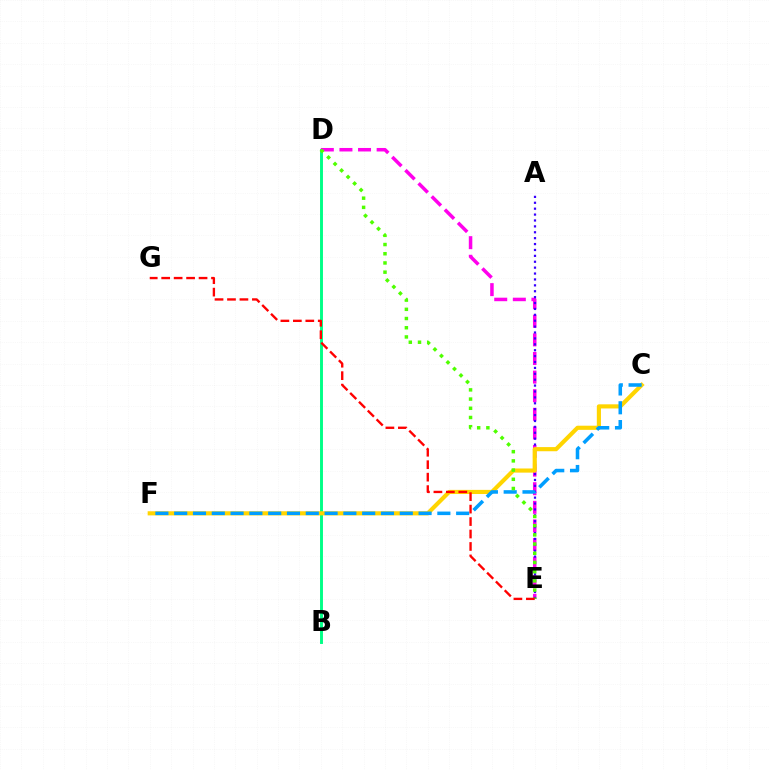{('B', 'D'): [{'color': '#00ff86', 'line_style': 'solid', 'thickness': 2.11}], ('D', 'E'): [{'color': '#ff00ed', 'line_style': 'dashed', 'thickness': 2.53}, {'color': '#4fff00', 'line_style': 'dotted', 'thickness': 2.5}], ('A', 'E'): [{'color': '#3700ff', 'line_style': 'dotted', 'thickness': 1.6}], ('C', 'F'): [{'color': '#ffd500', 'line_style': 'solid', 'thickness': 2.98}, {'color': '#009eff', 'line_style': 'dashed', 'thickness': 2.55}], ('E', 'G'): [{'color': '#ff0000', 'line_style': 'dashed', 'thickness': 1.69}]}